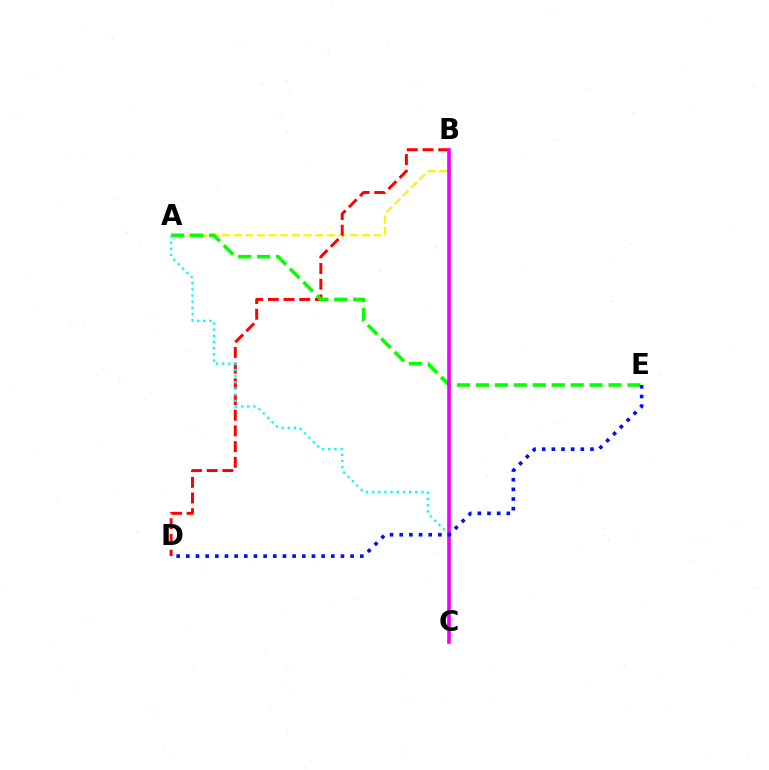{('A', 'B'): [{'color': '#fcf500', 'line_style': 'dashed', 'thickness': 1.58}], ('B', 'D'): [{'color': '#ff0000', 'line_style': 'dashed', 'thickness': 2.13}], ('A', 'E'): [{'color': '#08ff00', 'line_style': 'dashed', 'thickness': 2.58}], ('A', 'C'): [{'color': '#00fff6', 'line_style': 'dotted', 'thickness': 1.68}], ('B', 'C'): [{'color': '#ee00ff', 'line_style': 'solid', 'thickness': 2.63}], ('D', 'E'): [{'color': '#0010ff', 'line_style': 'dotted', 'thickness': 2.63}]}